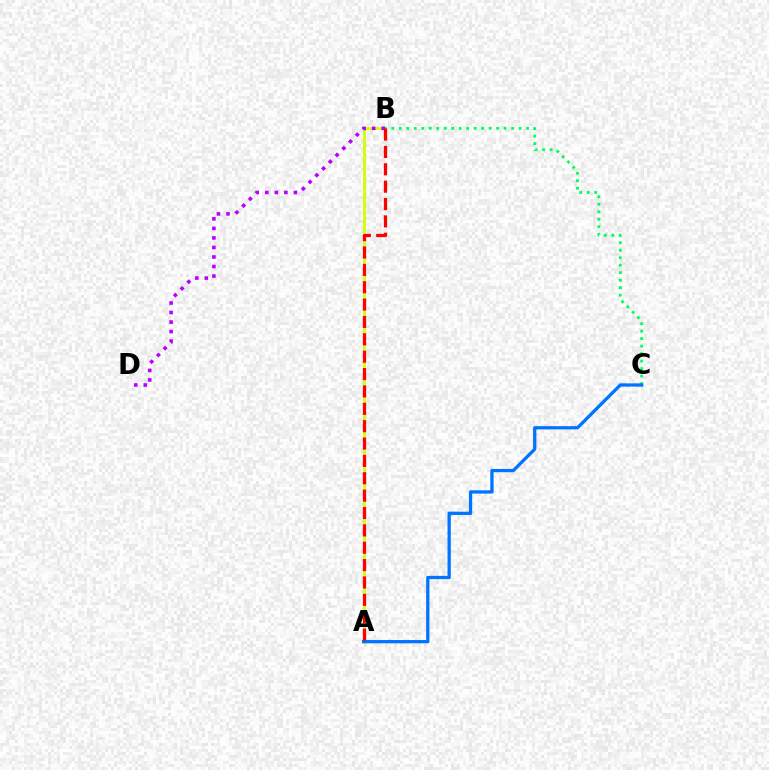{('A', 'B'): [{'color': '#d1ff00', 'line_style': 'solid', 'thickness': 2.02}, {'color': '#ff0000', 'line_style': 'dashed', 'thickness': 2.36}], ('B', 'D'): [{'color': '#b900ff', 'line_style': 'dotted', 'thickness': 2.59}], ('B', 'C'): [{'color': '#00ff5c', 'line_style': 'dotted', 'thickness': 2.03}], ('A', 'C'): [{'color': '#0074ff', 'line_style': 'solid', 'thickness': 2.35}]}